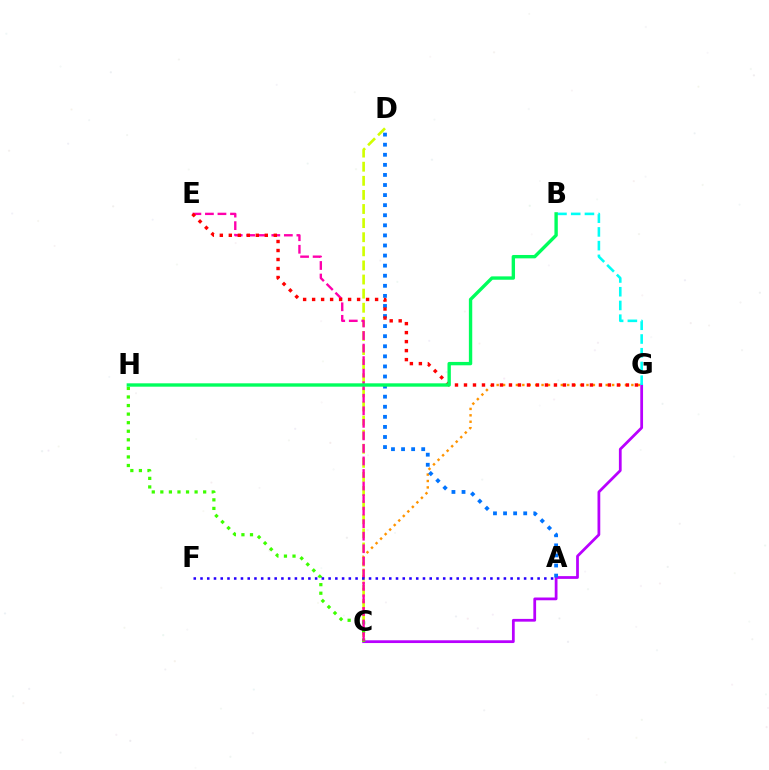{('C', 'G'): [{'color': '#b900ff', 'line_style': 'solid', 'thickness': 1.99}, {'color': '#ff9400', 'line_style': 'dotted', 'thickness': 1.74}], ('C', 'D'): [{'color': '#d1ff00', 'line_style': 'dashed', 'thickness': 1.92}], ('C', 'H'): [{'color': '#3dff00', 'line_style': 'dotted', 'thickness': 2.33}], ('B', 'G'): [{'color': '#00fff6', 'line_style': 'dashed', 'thickness': 1.87}], ('C', 'E'): [{'color': '#ff00ac', 'line_style': 'dashed', 'thickness': 1.7}], ('A', 'D'): [{'color': '#0074ff', 'line_style': 'dotted', 'thickness': 2.74}], ('E', 'G'): [{'color': '#ff0000', 'line_style': 'dotted', 'thickness': 2.44}], ('B', 'H'): [{'color': '#00ff5c', 'line_style': 'solid', 'thickness': 2.43}], ('A', 'F'): [{'color': '#2500ff', 'line_style': 'dotted', 'thickness': 1.83}]}